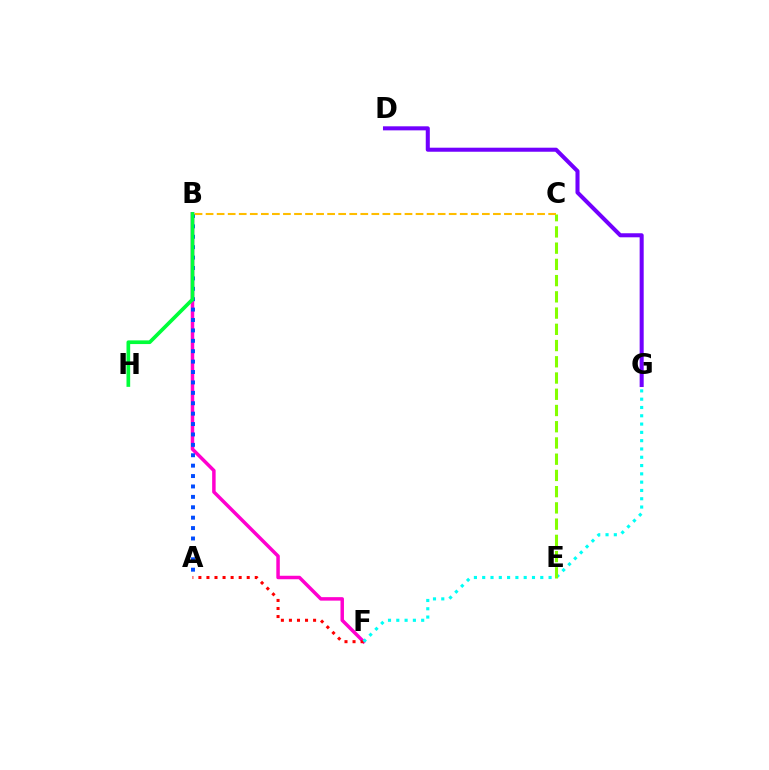{('D', 'G'): [{'color': '#7200ff', 'line_style': 'solid', 'thickness': 2.91}], ('B', 'F'): [{'color': '#ff00cf', 'line_style': 'solid', 'thickness': 2.51}], ('A', 'B'): [{'color': '#004bff', 'line_style': 'dotted', 'thickness': 2.83}], ('A', 'F'): [{'color': '#ff0000', 'line_style': 'dotted', 'thickness': 2.19}], ('F', 'G'): [{'color': '#00fff6', 'line_style': 'dotted', 'thickness': 2.25}], ('B', 'H'): [{'color': '#00ff39', 'line_style': 'solid', 'thickness': 2.65}], ('C', 'E'): [{'color': '#84ff00', 'line_style': 'dashed', 'thickness': 2.21}], ('B', 'C'): [{'color': '#ffbd00', 'line_style': 'dashed', 'thickness': 1.5}]}